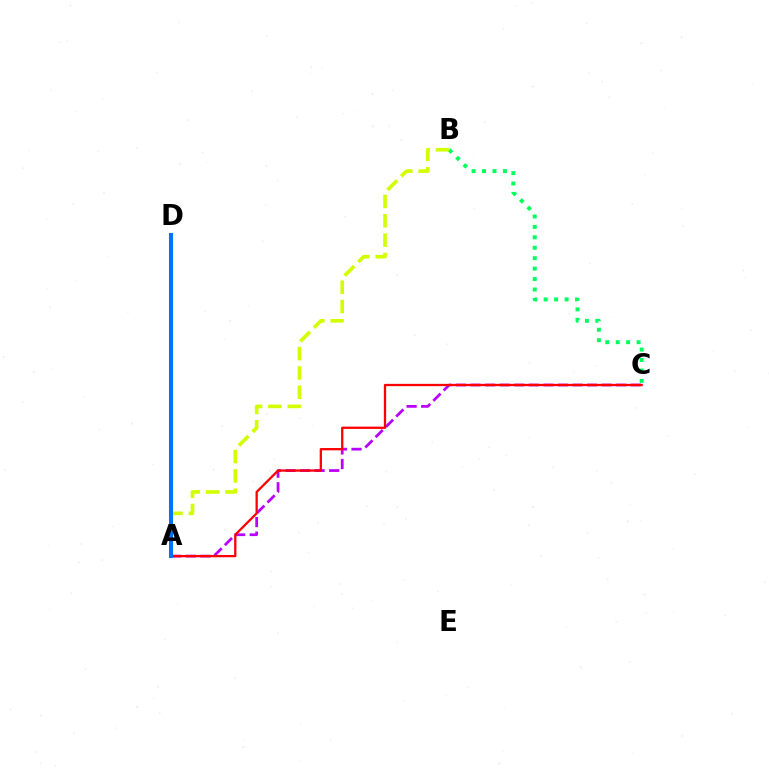{('B', 'C'): [{'color': '#00ff5c', 'line_style': 'dotted', 'thickness': 2.84}], ('A', 'C'): [{'color': '#b900ff', 'line_style': 'dashed', 'thickness': 1.98}, {'color': '#ff0000', 'line_style': 'solid', 'thickness': 1.65}], ('A', 'B'): [{'color': '#d1ff00', 'line_style': 'dashed', 'thickness': 2.63}], ('A', 'D'): [{'color': '#0074ff', 'line_style': 'solid', 'thickness': 2.93}]}